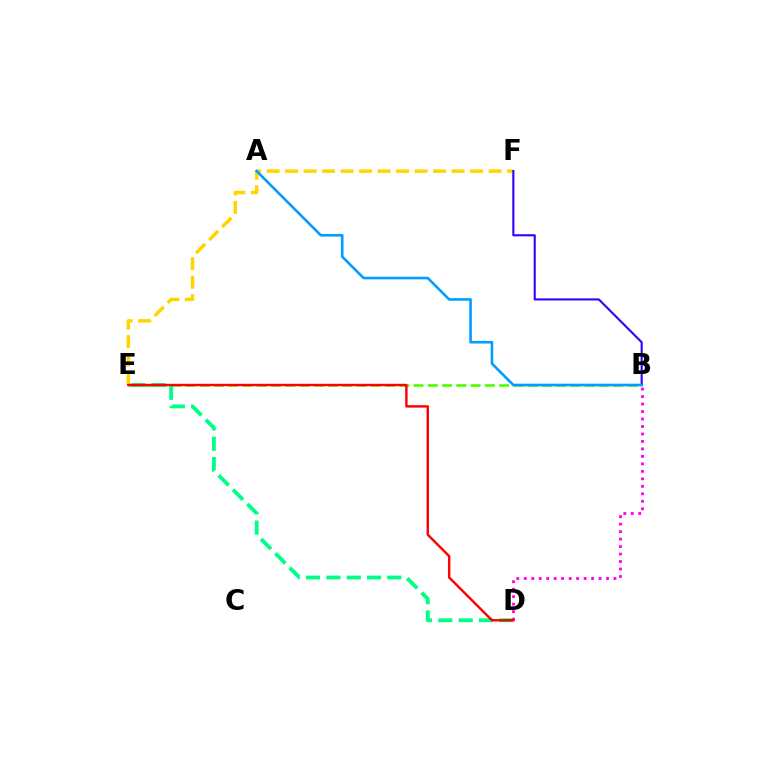{('E', 'F'): [{'color': '#ffd500', 'line_style': 'dashed', 'thickness': 2.51}], ('B', 'E'): [{'color': '#4fff00', 'line_style': 'dashed', 'thickness': 1.94}], ('B', 'F'): [{'color': '#3700ff', 'line_style': 'solid', 'thickness': 1.53}], ('D', 'E'): [{'color': '#00ff86', 'line_style': 'dashed', 'thickness': 2.76}, {'color': '#ff0000', 'line_style': 'solid', 'thickness': 1.74}], ('B', 'D'): [{'color': '#ff00ed', 'line_style': 'dotted', 'thickness': 2.03}], ('A', 'B'): [{'color': '#009eff', 'line_style': 'solid', 'thickness': 1.89}]}